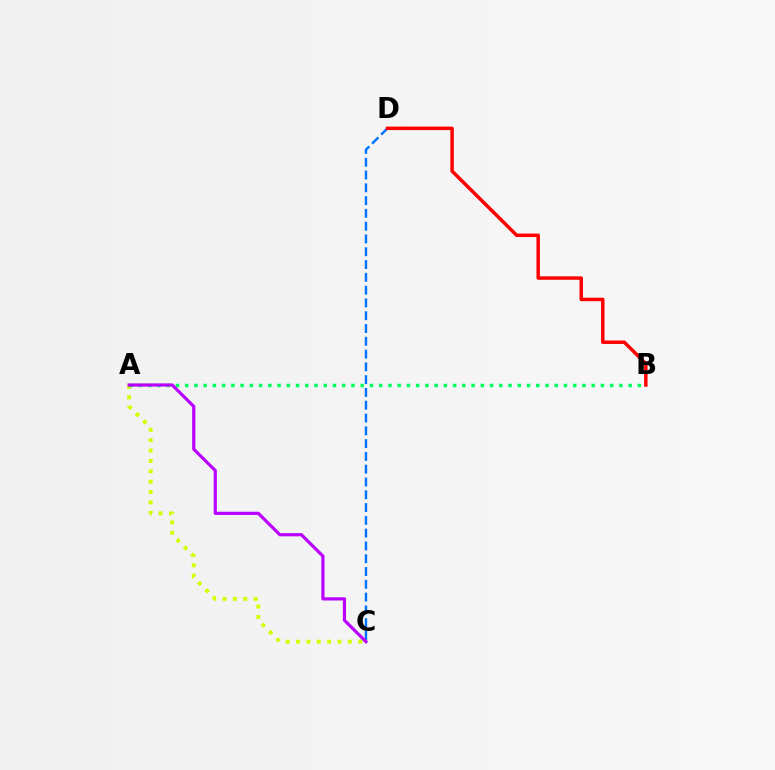{('A', 'C'): [{'color': '#d1ff00', 'line_style': 'dotted', 'thickness': 2.82}, {'color': '#b900ff', 'line_style': 'solid', 'thickness': 2.29}], ('C', 'D'): [{'color': '#0074ff', 'line_style': 'dashed', 'thickness': 1.74}], ('B', 'D'): [{'color': '#ff0000', 'line_style': 'solid', 'thickness': 2.5}], ('A', 'B'): [{'color': '#00ff5c', 'line_style': 'dotted', 'thickness': 2.51}]}